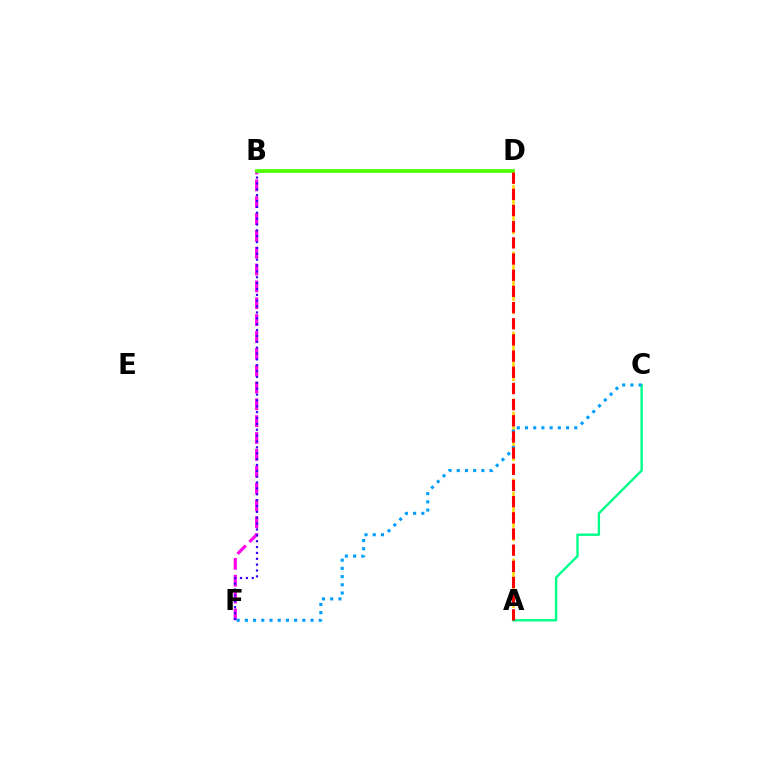{('B', 'F'): [{'color': '#ff00ed', 'line_style': 'dashed', 'thickness': 2.29}, {'color': '#3700ff', 'line_style': 'dotted', 'thickness': 1.59}], ('A', 'D'): [{'color': '#ffd500', 'line_style': 'dashed', 'thickness': 1.81}, {'color': '#ff0000', 'line_style': 'dashed', 'thickness': 2.2}], ('A', 'C'): [{'color': '#00ff86', 'line_style': 'solid', 'thickness': 1.71}], ('C', 'F'): [{'color': '#009eff', 'line_style': 'dotted', 'thickness': 2.23}], ('B', 'D'): [{'color': '#4fff00', 'line_style': 'solid', 'thickness': 2.68}]}